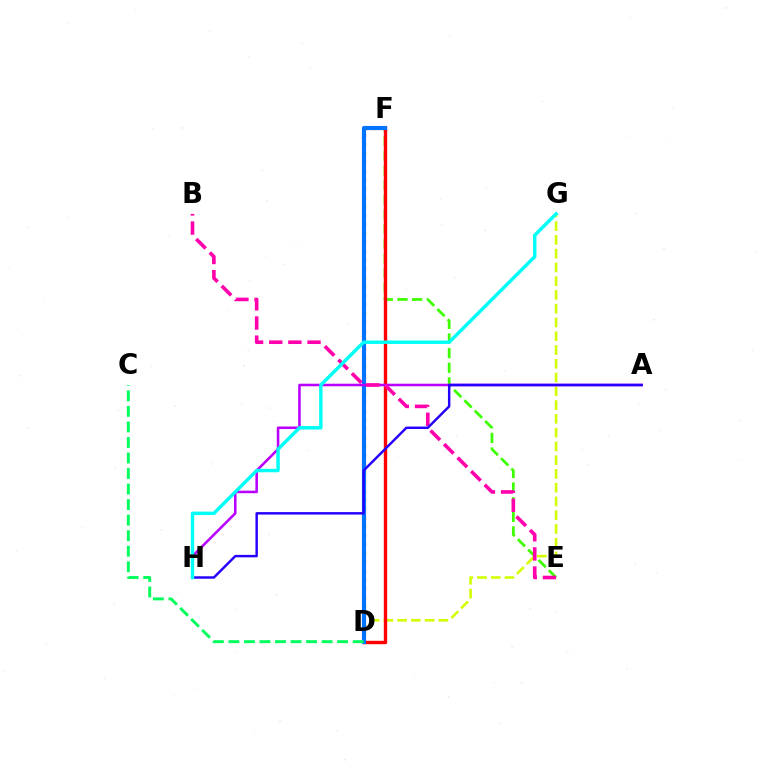{('E', 'F'): [{'color': '#3dff00', 'line_style': 'dashed', 'thickness': 1.99}], ('D', 'G'): [{'color': '#d1ff00', 'line_style': 'dashed', 'thickness': 1.87}], ('D', 'F'): [{'color': '#ff9400', 'line_style': 'dotted', 'thickness': 2.41}, {'color': '#ff0000', 'line_style': 'solid', 'thickness': 2.44}, {'color': '#0074ff', 'line_style': 'solid', 'thickness': 2.98}], ('C', 'D'): [{'color': '#00ff5c', 'line_style': 'dashed', 'thickness': 2.11}], ('A', 'H'): [{'color': '#b900ff', 'line_style': 'solid', 'thickness': 1.84}, {'color': '#2500ff', 'line_style': 'solid', 'thickness': 1.77}], ('B', 'E'): [{'color': '#ff00ac', 'line_style': 'dashed', 'thickness': 2.6}], ('G', 'H'): [{'color': '#00fff6', 'line_style': 'solid', 'thickness': 2.47}]}